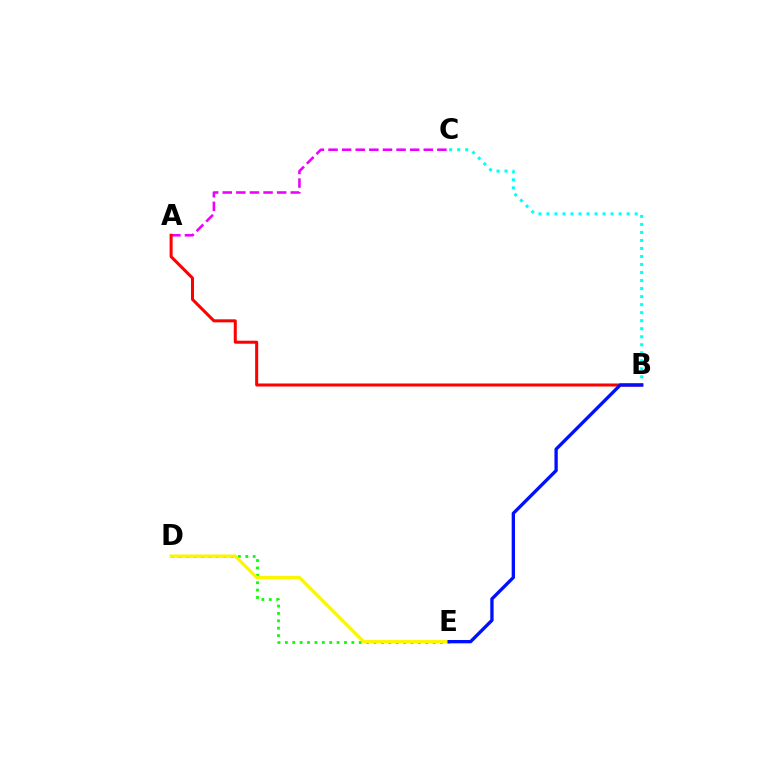{('A', 'C'): [{'color': '#ee00ff', 'line_style': 'dashed', 'thickness': 1.85}], ('D', 'E'): [{'color': '#08ff00', 'line_style': 'dotted', 'thickness': 2.01}, {'color': '#fcf500', 'line_style': 'solid', 'thickness': 2.32}], ('B', 'C'): [{'color': '#00fff6', 'line_style': 'dotted', 'thickness': 2.18}], ('A', 'B'): [{'color': '#ff0000', 'line_style': 'solid', 'thickness': 2.18}], ('B', 'E'): [{'color': '#0010ff', 'line_style': 'solid', 'thickness': 2.39}]}